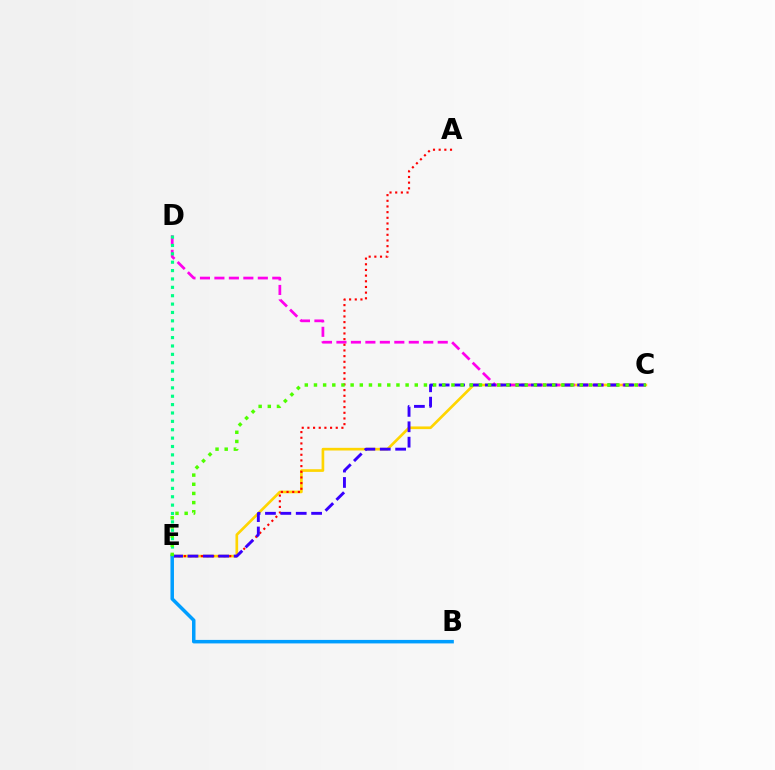{('C', 'E'): [{'color': '#ffd500', 'line_style': 'solid', 'thickness': 1.92}, {'color': '#3700ff', 'line_style': 'dashed', 'thickness': 2.09}, {'color': '#4fff00', 'line_style': 'dotted', 'thickness': 2.49}], ('C', 'D'): [{'color': '#ff00ed', 'line_style': 'dashed', 'thickness': 1.97}], ('A', 'E'): [{'color': '#ff0000', 'line_style': 'dotted', 'thickness': 1.54}], ('D', 'E'): [{'color': '#00ff86', 'line_style': 'dotted', 'thickness': 2.28}], ('B', 'E'): [{'color': '#009eff', 'line_style': 'solid', 'thickness': 2.52}]}